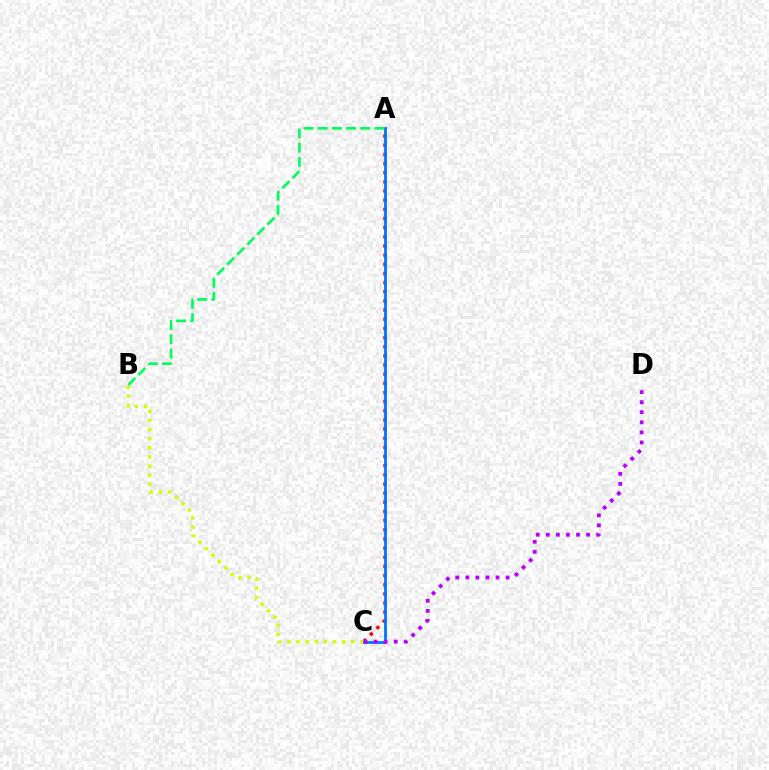{('A', 'C'): [{'color': '#ff0000', 'line_style': 'dotted', 'thickness': 2.49}, {'color': '#0074ff', 'line_style': 'solid', 'thickness': 1.99}], ('B', 'C'): [{'color': '#d1ff00', 'line_style': 'dotted', 'thickness': 2.48}], ('A', 'B'): [{'color': '#00ff5c', 'line_style': 'dashed', 'thickness': 1.93}], ('C', 'D'): [{'color': '#b900ff', 'line_style': 'dotted', 'thickness': 2.74}]}